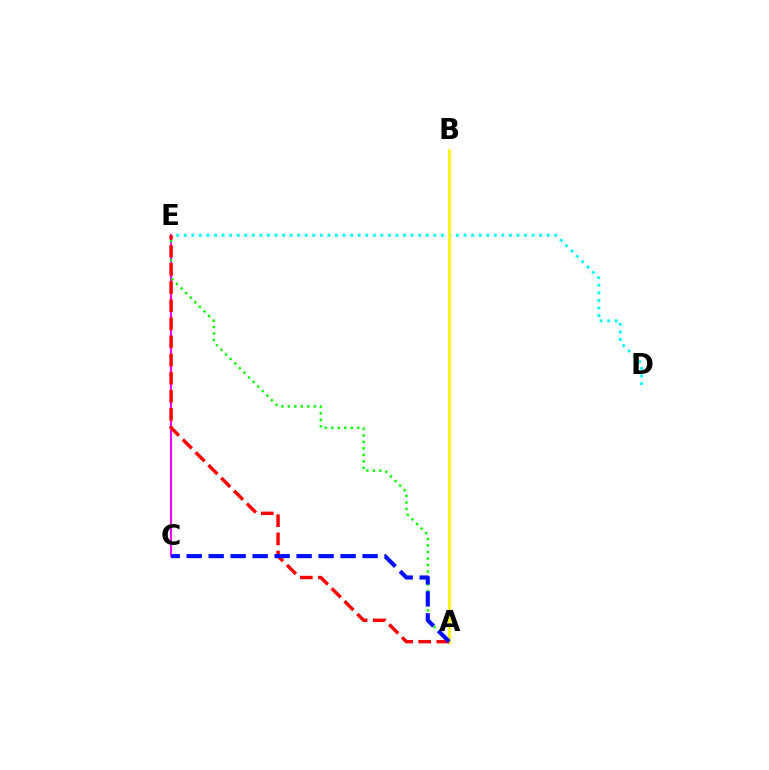{('C', 'E'): [{'color': '#ee00ff', 'line_style': 'solid', 'thickness': 1.54}], ('A', 'E'): [{'color': '#08ff00', 'line_style': 'dotted', 'thickness': 1.76}, {'color': '#ff0000', 'line_style': 'dashed', 'thickness': 2.46}], ('D', 'E'): [{'color': '#00fff6', 'line_style': 'dotted', 'thickness': 2.05}], ('A', 'B'): [{'color': '#fcf500', 'line_style': 'solid', 'thickness': 1.94}], ('A', 'C'): [{'color': '#0010ff', 'line_style': 'dashed', 'thickness': 2.99}]}